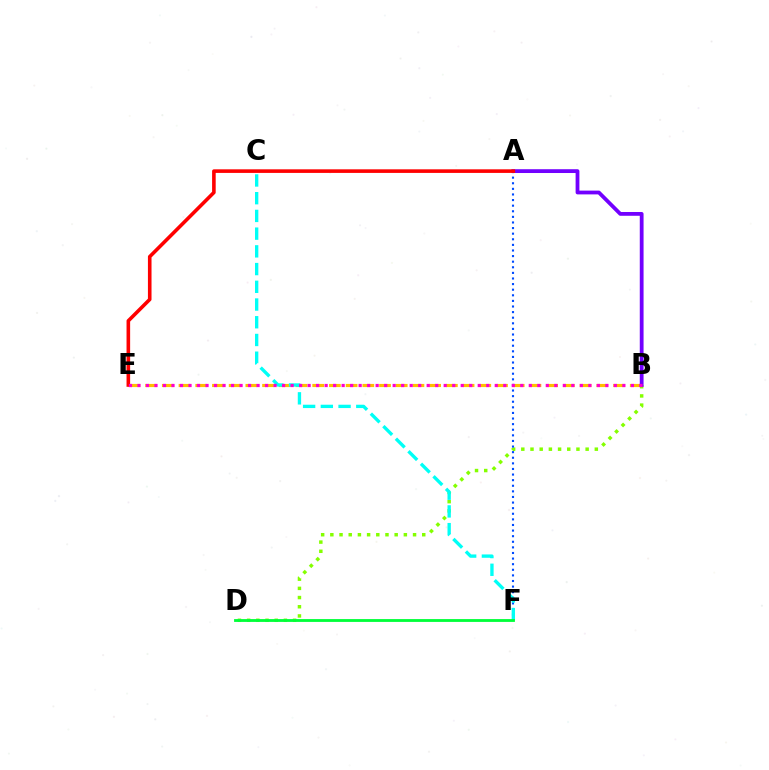{('B', 'E'): [{'color': '#ffbd00', 'line_style': 'dashed', 'thickness': 2.27}, {'color': '#ff00cf', 'line_style': 'dotted', 'thickness': 2.31}], ('B', 'D'): [{'color': '#84ff00', 'line_style': 'dotted', 'thickness': 2.5}], ('A', 'F'): [{'color': '#004bff', 'line_style': 'dotted', 'thickness': 1.52}], ('C', 'F'): [{'color': '#00fff6', 'line_style': 'dashed', 'thickness': 2.41}], ('A', 'B'): [{'color': '#7200ff', 'line_style': 'solid', 'thickness': 2.73}], ('A', 'E'): [{'color': '#ff0000', 'line_style': 'solid', 'thickness': 2.59}], ('D', 'F'): [{'color': '#00ff39', 'line_style': 'solid', 'thickness': 2.04}]}